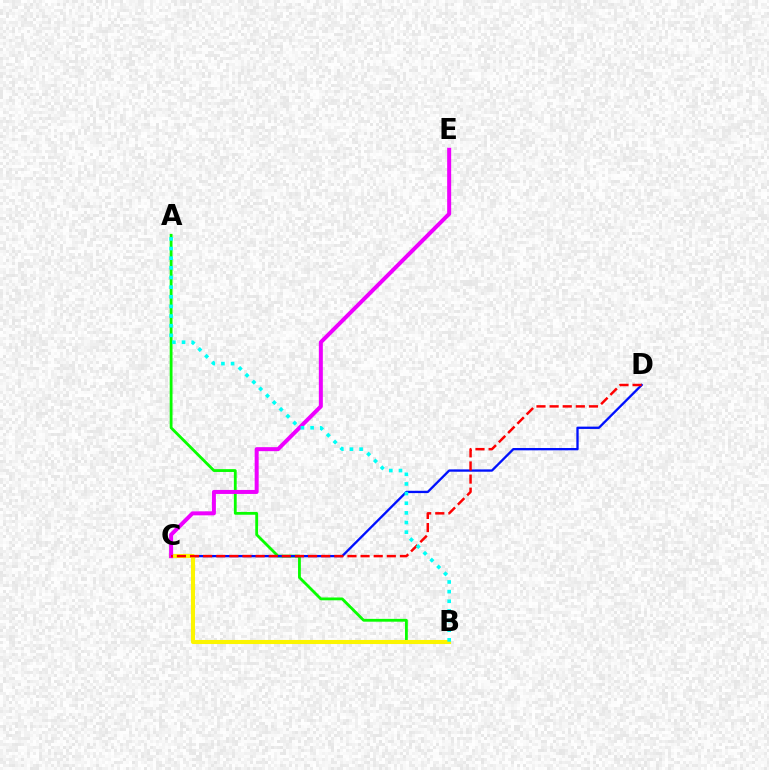{('A', 'B'): [{'color': '#08ff00', 'line_style': 'solid', 'thickness': 2.02}, {'color': '#00fff6', 'line_style': 'dotted', 'thickness': 2.62}], ('C', 'D'): [{'color': '#0010ff', 'line_style': 'solid', 'thickness': 1.67}, {'color': '#ff0000', 'line_style': 'dashed', 'thickness': 1.78}], ('B', 'C'): [{'color': '#fcf500', 'line_style': 'solid', 'thickness': 2.93}], ('C', 'E'): [{'color': '#ee00ff', 'line_style': 'solid', 'thickness': 2.88}]}